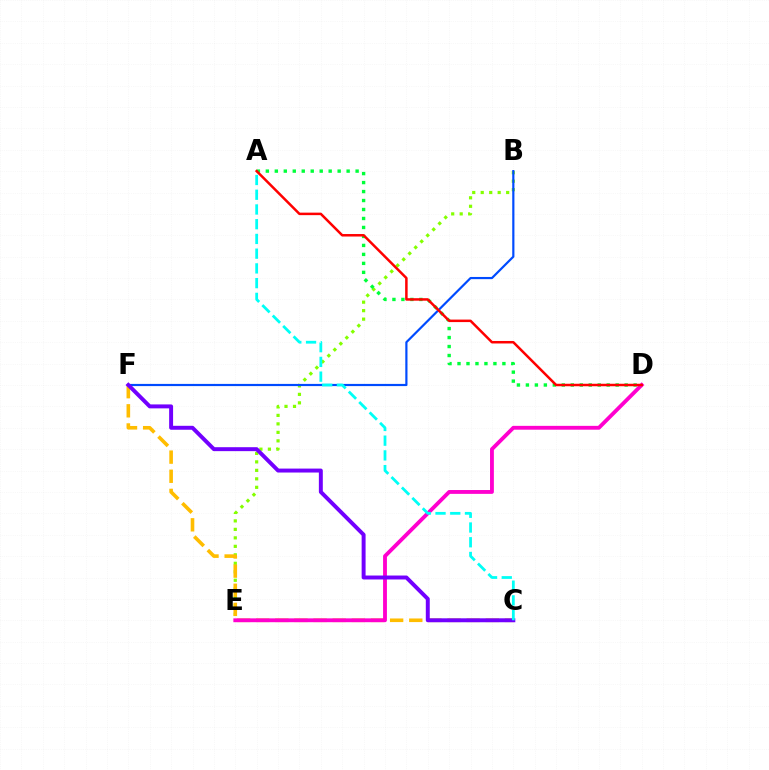{('B', 'E'): [{'color': '#84ff00', 'line_style': 'dotted', 'thickness': 2.31}], ('A', 'D'): [{'color': '#00ff39', 'line_style': 'dotted', 'thickness': 2.44}, {'color': '#ff0000', 'line_style': 'solid', 'thickness': 1.8}], ('C', 'F'): [{'color': '#ffbd00', 'line_style': 'dashed', 'thickness': 2.6}, {'color': '#7200ff', 'line_style': 'solid', 'thickness': 2.84}], ('B', 'F'): [{'color': '#004bff', 'line_style': 'solid', 'thickness': 1.58}], ('D', 'E'): [{'color': '#ff00cf', 'line_style': 'solid', 'thickness': 2.77}], ('A', 'C'): [{'color': '#00fff6', 'line_style': 'dashed', 'thickness': 2.0}]}